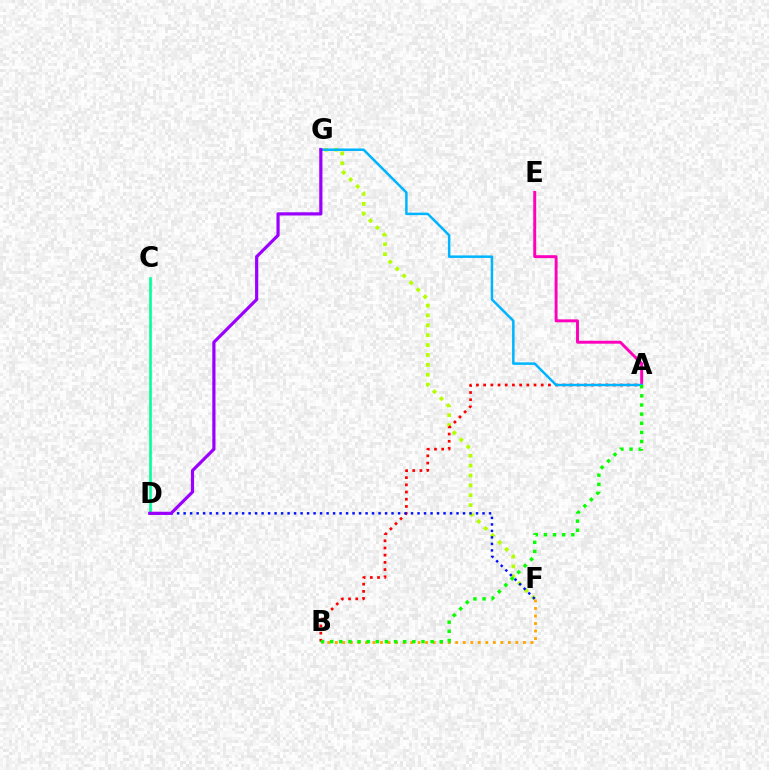{('C', 'D'): [{'color': '#00ff9d', 'line_style': 'solid', 'thickness': 1.88}], ('F', 'G'): [{'color': '#b3ff00', 'line_style': 'dotted', 'thickness': 2.68}], ('A', 'B'): [{'color': '#ff0000', 'line_style': 'dotted', 'thickness': 1.96}, {'color': '#08ff00', 'line_style': 'dotted', 'thickness': 2.48}], ('D', 'F'): [{'color': '#0010ff', 'line_style': 'dotted', 'thickness': 1.77}], ('A', 'E'): [{'color': '#ff00bd', 'line_style': 'solid', 'thickness': 2.11}], ('B', 'F'): [{'color': '#ffa500', 'line_style': 'dotted', 'thickness': 2.04}], ('A', 'G'): [{'color': '#00b5ff', 'line_style': 'solid', 'thickness': 1.8}], ('D', 'G'): [{'color': '#9b00ff', 'line_style': 'solid', 'thickness': 2.3}]}